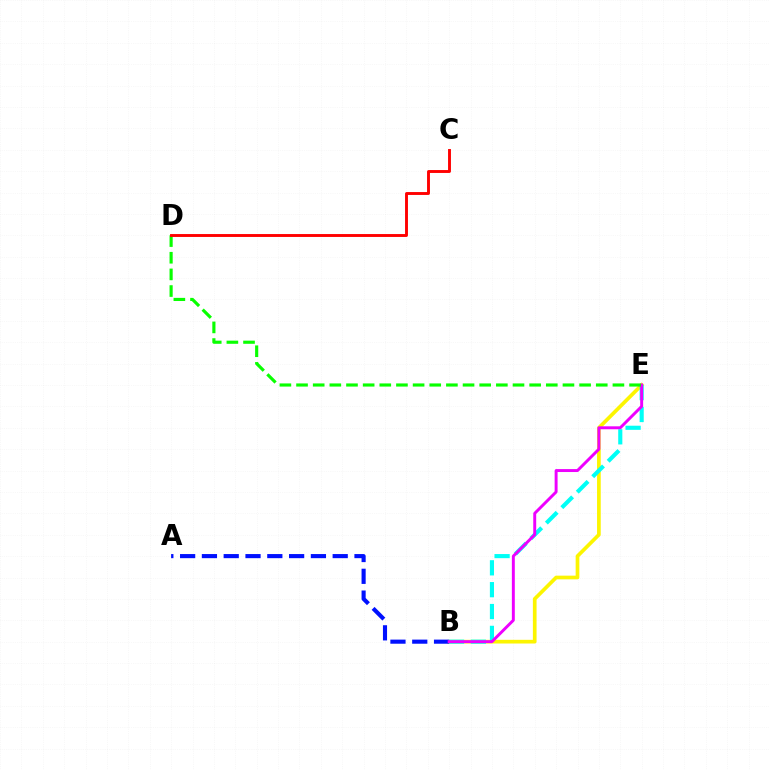{('B', 'E'): [{'color': '#fcf500', 'line_style': 'solid', 'thickness': 2.66}, {'color': '#00fff6', 'line_style': 'dashed', 'thickness': 2.97}, {'color': '#ee00ff', 'line_style': 'solid', 'thickness': 2.12}], ('A', 'B'): [{'color': '#0010ff', 'line_style': 'dashed', 'thickness': 2.96}], ('D', 'E'): [{'color': '#08ff00', 'line_style': 'dashed', 'thickness': 2.26}], ('C', 'D'): [{'color': '#ff0000', 'line_style': 'solid', 'thickness': 2.09}]}